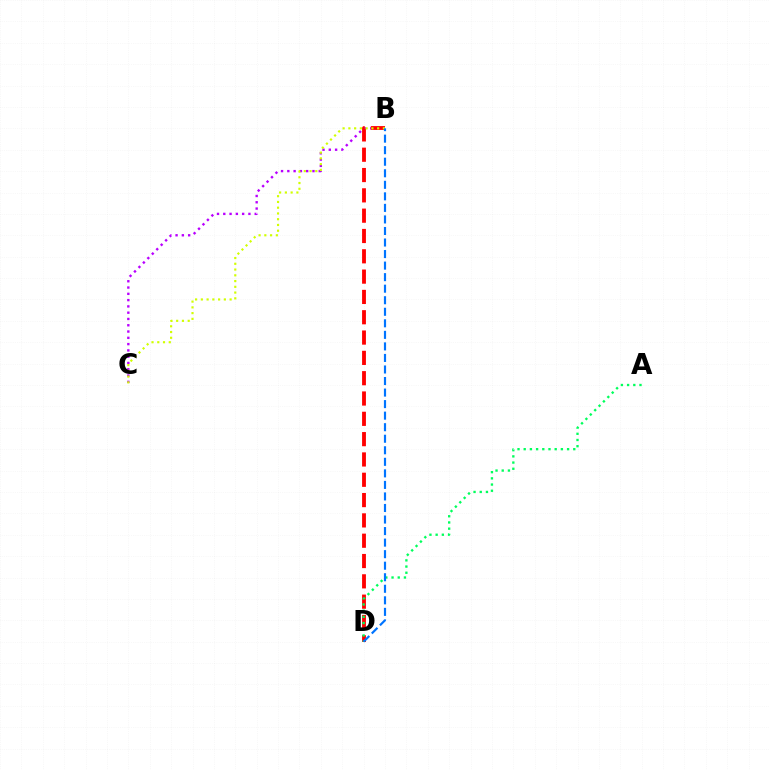{('B', 'C'): [{'color': '#b900ff', 'line_style': 'dotted', 'thickness': 1.71}, {'color': '#d1ff00', 'line_style': 'dotted', 'thickness': 1.56}], ('B', 'D'): [{'color': '#ff0000', 'line_style': 'dashed', 'thickness': 2.76}, {'color': '#0074ff', 'line_style': 'dashed', 'thickness': 1.57}], ('A', 'D'): [{'color': '#00ff5c', 'line_style': 'dotted', 'thickness': 1.68}]}